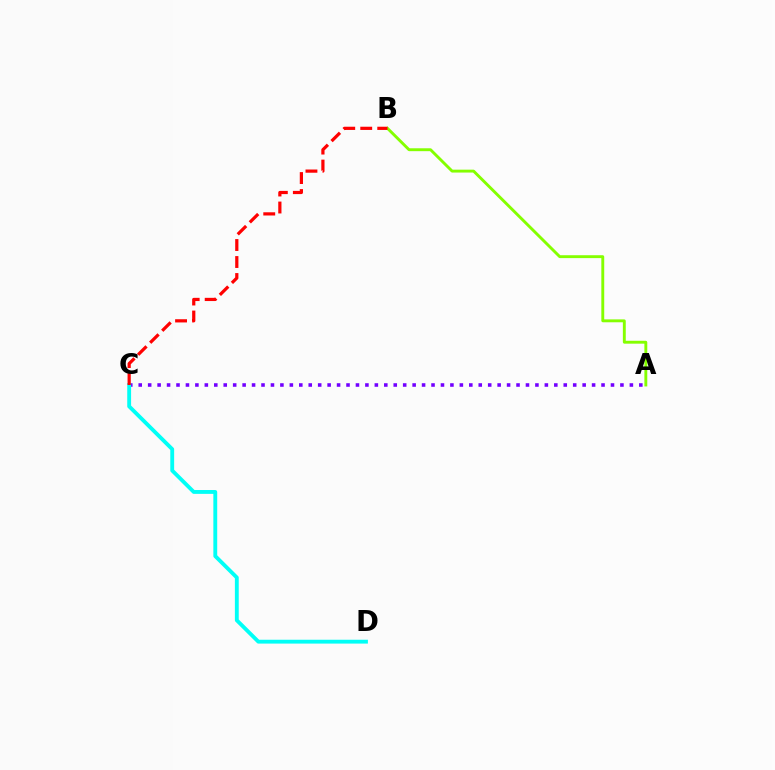{('A', 'B'): [{'color': '#84ff00', 'line_style': 'solid', 'thickness': 2.08}], ('A', 'C'): [{'color': '#7200ff', 'line_style': 'dotted', 'thickness': 2.57}], ('C', 'D'): [{'color': '#00fff6', 'line_style': 'solid', 'thickness': 2.77}], ('B', 'C'): [{'color': '#ff0000', 'line_style': 'dashed', 'thickness': 2.31}]}